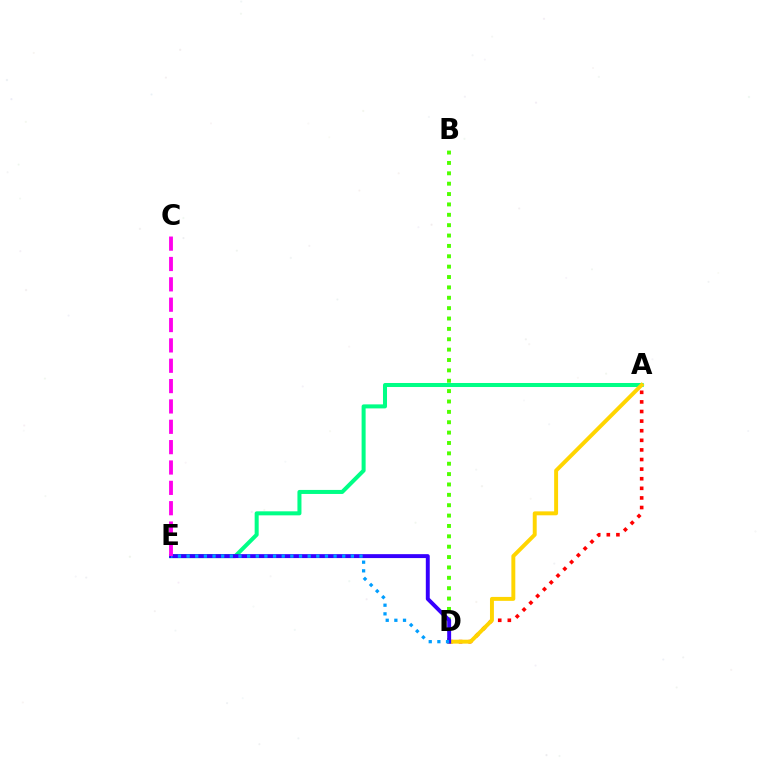{('A', 'D'): [{'color': '#ff0000', 'line_style': 'dotted', 'thickness': 2.61}, {'color': '#ffd500', 'line_style': 'solid', 'thickness': 2.83}], ('B', 'D'): [{'color': '#4fff00', 'line_style': 'dotted', 'thickness': 2.82}], ('A', 'E'): [{'color': '#00ff86', 'line_style': 'solid', 'thickness': 2.9}], ('D', 'E'): [{'color': '#3700ff', 'line_style': 'solid', 'thickness': 2.83}, {'color': '#009eff', 'line_style': 'dotted', 'thickness': 2.35}], ('C', 'E'): [{'color': '#ff00ed', 'line_style': 'dashed', 'thickness': 2.76}]}